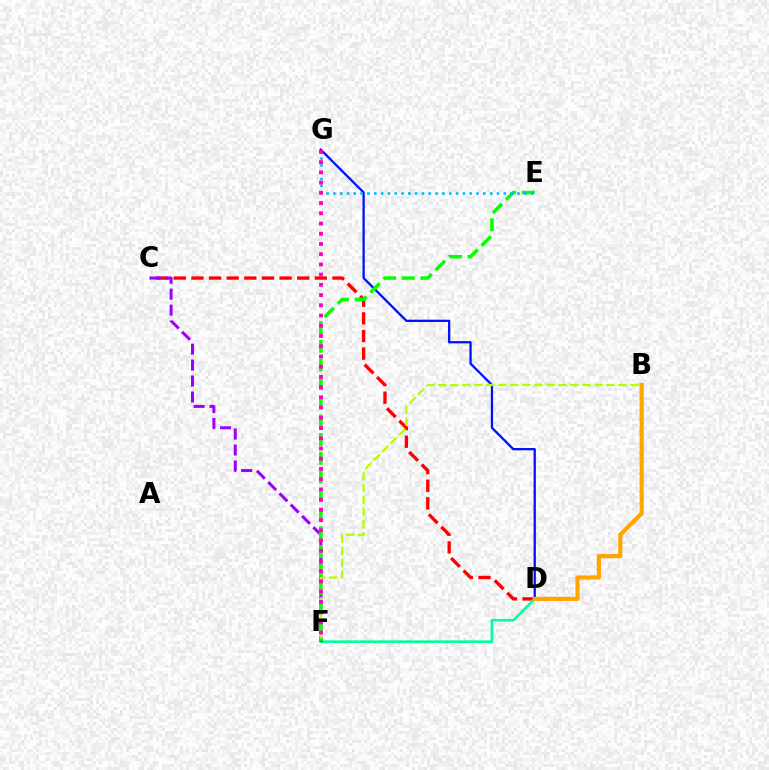{('D', 'G'): [{'color': '#0010ff', 'line_style': 'solid', 'thickness': 1.64}], ('C', 'D'): [{'color': '#ff0000', 'line_style': 'dashed', 'thickness': 2.4}], ('C', 'F'): [{'color': '#9b00ff', 'line_style': 'dashed', 'thickness': 2.17}], ('B', 'F'): [{'color': '#b3ff00', 'line_style': 'dashed', 'thickness': 1.63}], ('D', 'F'): [{'color': '#00ff9d', 'line_style': 'solid', 'thickness': 1.88}], ('E', 'F'): [{'color': '#08ff00', 'line_style': 'dashed', 'thickness': 2.53}], ('B', 'D'): [{'color': '#ffa500', 'line_style': 'solid', 'thickness': 2.99}], ('E', 'G'): [{'color': '#00b5ff', 'line_style': 'dotted', 'thickness': 1.85}], ('F', 'G'): [{'color': '#ff00bd', 'line_style': 'dotted', 'thickness': 2.78}]}